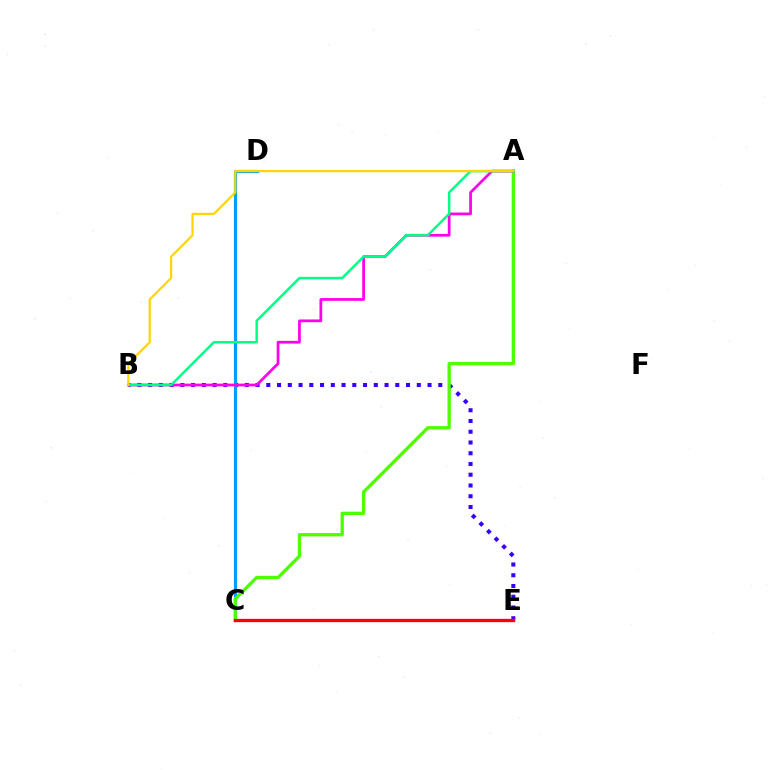{('B', 'E'): [{'color': '#3700ff', 'line_style': 'dotted', 'thickness': 2.92}], ('C', 'D'): [{'color': '#009eff', 'line_style': 'solid', 'thickness': 2.28}], ('A', 'C'): [{'color': '#4fff00', 'line_style': 'solid', 'thickness': 2.38}], ('C', 'E'): [{'color': '#ff0000', 'line_style': 'solid', 'thickness': 2.38}], ('A', 'B'): [{'color': '#ff00ed', 'line_style': 'solid', 'thickness': 1.97}, {'color': '#00ff86', 'line_style': 'solid', 'thickness': 1.78}, {'color': '#ffd500', 'line_style': 'solid', 'thickness': 1.57}]}